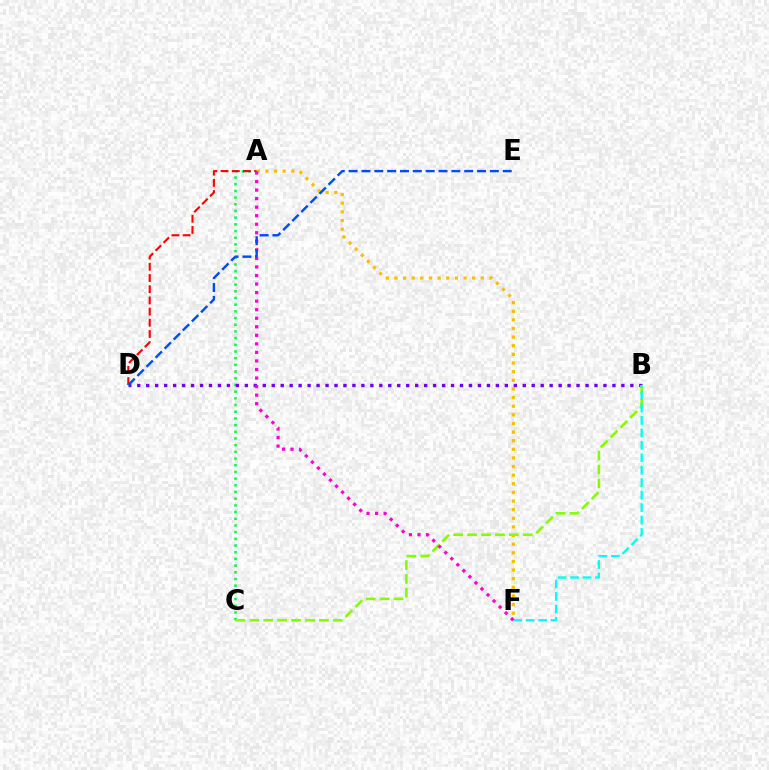{('A', 'C'): [{'color': '#00ff39', 'line_style': 'dotted', 'thickness': 1.82}], ('A', 'D'): [{'color': '#ff0000', 'line_style': 'dashed', 'thickness': 1.52}], ('B', 'D'): [{'color': '#7200ff', 'line_style': 'dotted', 'thickness': 2.44}], ('A', 'F'): [{'color': '#ffbd00', 'line_style': 'dotted', 'thickness': 2.34}, {'color': '#ff00cf', 'line_style': 'dotted', 'thickness': 2.32}], ('B', 'C'): [{'color': '#84ff00', 'line_style': 'dashed', 'thickness': 1.89}], ('B', 'F'): [{'color': '#00fff6', 'line_style': 'dashed', 'thickness': 1.69}], ('D', 'E'): [{'color': '#004bff', 'line_style': 'dashed', 'thickness': 1.74}]}